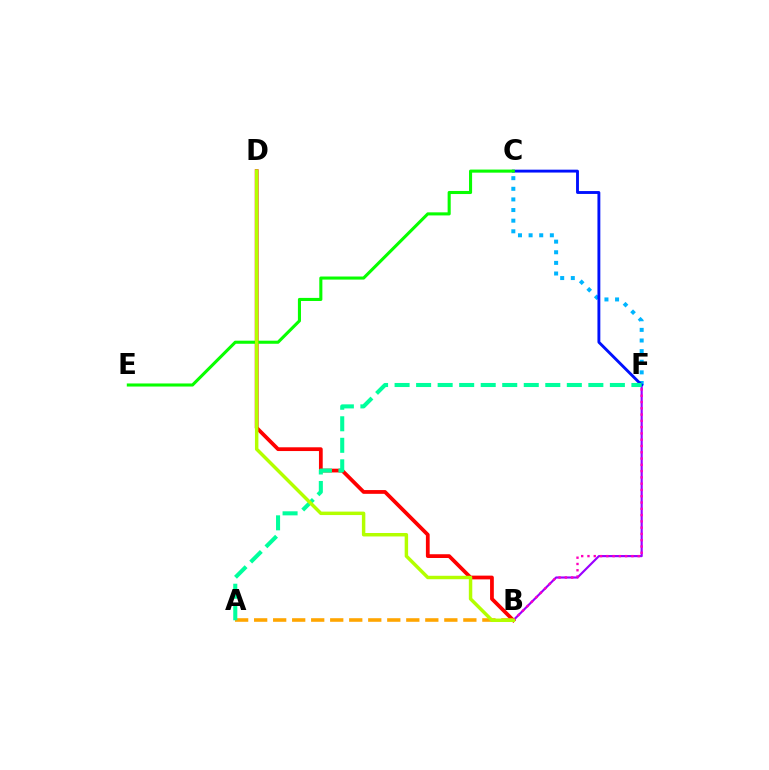{('B', 'D'): [{'color': '#ff0000', 'line_style': 'solid', 'thickness': 2.7}, {'color': '#b3ff00', 'line_style': 'solid', 'thickness': 2.49}], ('B', 'F'): [{'color': '#9b00ff', 'line_style': 'solid', 'thickness': 1.55}, {'color': '#ff00bd', 'line_style': 'dotted', 'thickness': 1.71}], ('C', 'F'): [{'color': '#00b5ff', 'line_style': 'dotted', 'thickness': 2.89}, {'color': '#0010ff', 'line_style': 'solid', 'thickness': 2.07}], ('C', 'E'): [{'color': '#08ff00', 'line_style': 'solid', 'thickness': 2.22}], ('A', 'B'): [{'color': '#ffa500', 'line_style': 'dashed', 'thickness': 2.58}], ('A', 'F'): [{'color': '#00ff9d', 'line_style': 'dashed', 'thickness': 2.92}]}